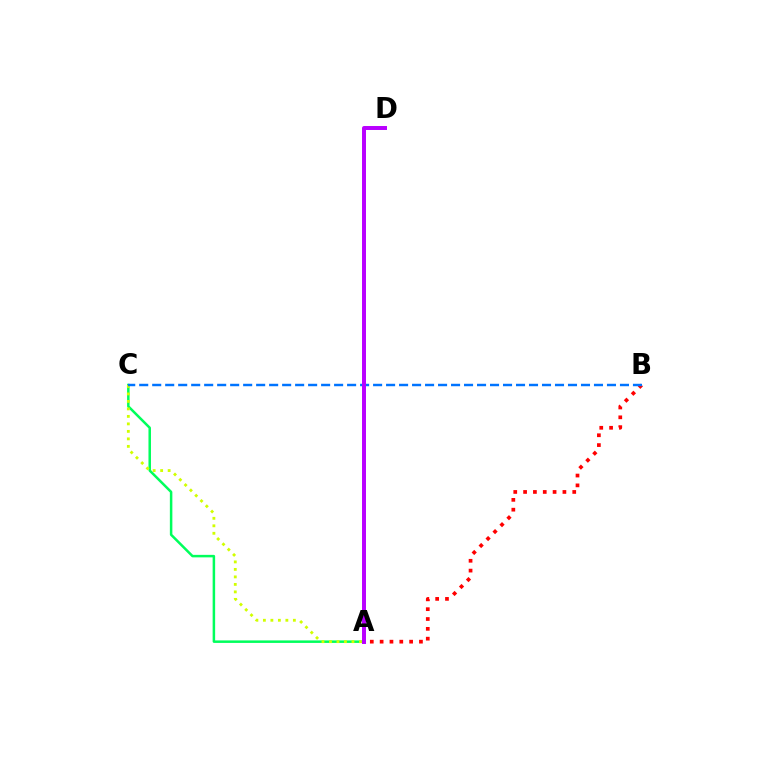{('A', 'C'): [{'color': '#00ff5c', 'line_style': 'solid', 'thickness': 1.8}, {'color': '#d1ff00', 'line_style': 'dotted', 'thickness': 2.04}], ('A', 'B'): [{'color': '#ff0000', 'line_style': 'dotted', 'thickness': 2.67}], ('B', 'C'): [{'color': '#0074ff', 'line_style': 'dashed', 'thickness': 1.77}], ('A', 'D'): [{'color': '#b900ff', 'line_style': 'solid', 'thickness': 2.86}]}